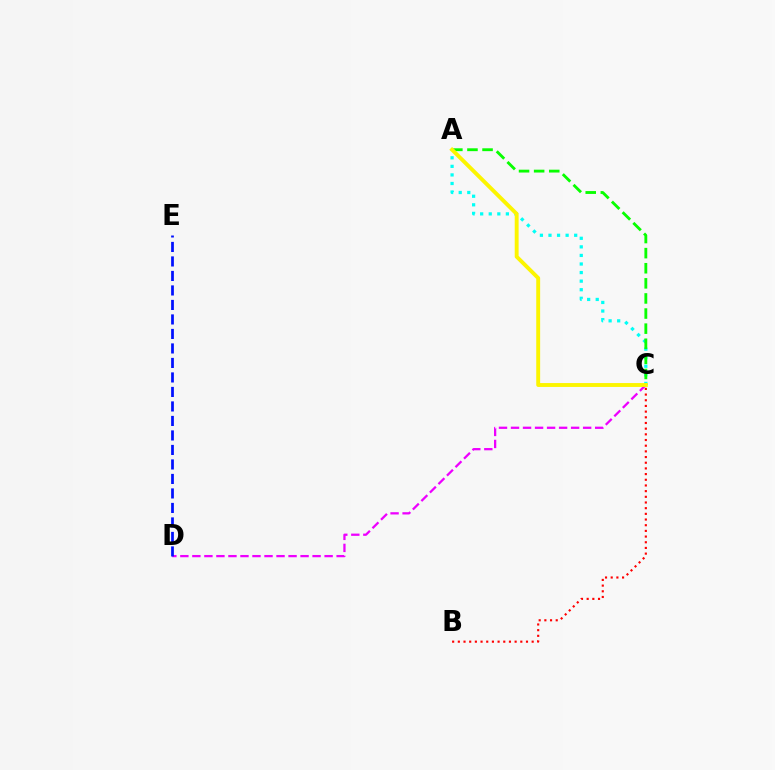{('A', 'C'): [{'color': '#00fff6', 'line_style': 'dotted', 'thickness': 2.33}, {'color': '#08ff00', 'line_style': 'dashed', 'thickness': 2.05}, {'color': '#fcf500', 'line_style': 'solid', 'thickness': 2.8}], ('B', 'C'): [{'color': '#ff0000', 'line_style': 'dotted', 'thickness': 1.54}], ('C', 'D'): [{'color': '#ee00ff', 'line_style': 'dashed', 'thickness': 1.63}], ('D', 'E'): [{'color': '#0010ff', 'line_style': 'dashed', 'thickness': 1.97}]}